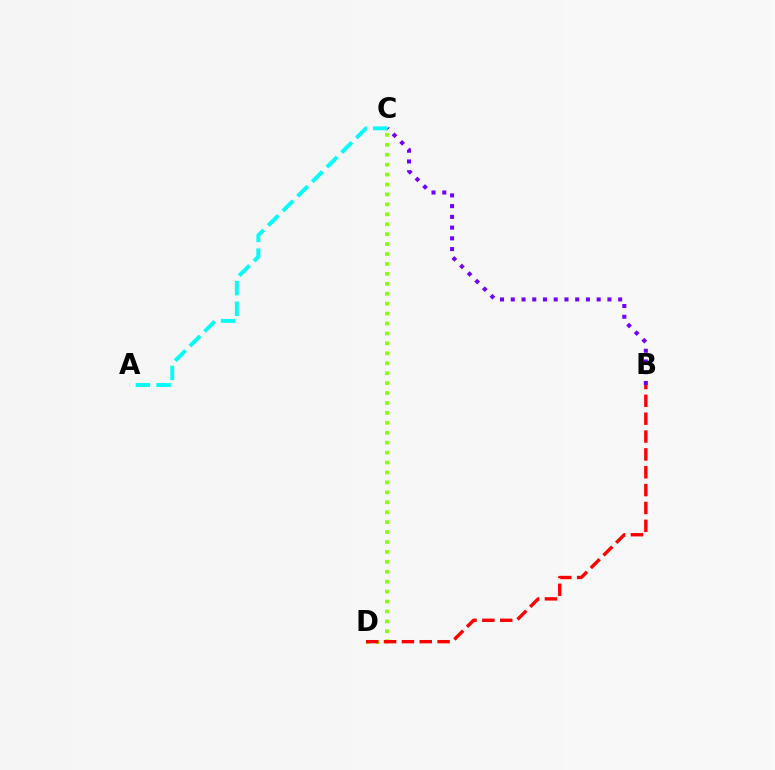{('C', 'D'): [{'color': '#84ff00', 'line_style': 'dotted', 'thickness': 2.7}], ('B', 'D'): [{'color': '#ff0000', 'line_style': 'dashed', 'thickness': 2.43}], ('B', 'C'): [{'color': '#7200ff', 'line_style': 'dotted', 'thickness': 2.92}], ('A', 'C'): [{'color': '#00fff6', 'line_style': 'dashed', 'thickness': 2.81}]}